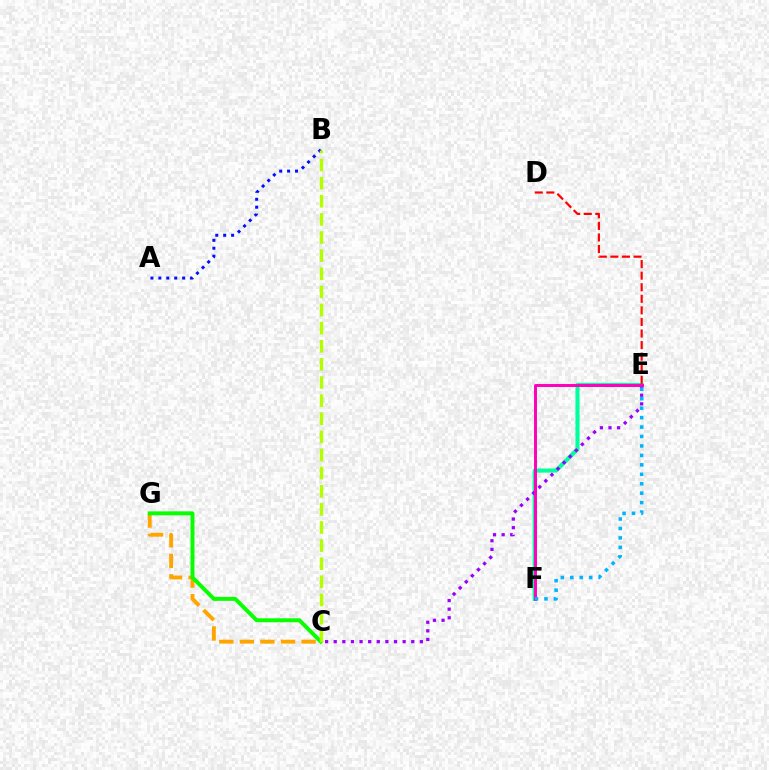{('E', 'F'): [{'color': '#00ff9d', 'line_style': 'solid', 'thickness': 2.95}, {'color': '#ff00bd', 'line_style': 'solid', 'thickness': 2.12}, {'color': '#00b5ff', 'line_style': 'dotted', 'thickness': 2.57}], ('C', 'G'): [{'color': '#ffa500', 'line_style': 'dashed', 'thickness': 2.79}, {'color': '#08ff00', 'line_style': 'solid', 'thickness': 2.84}], ('D', 'E'): [{'color': '#ff0000', 'line_style': 'dashed', 'thickness': 1.57}], ('A', 'B'): [{'color': '#0010ff', 'line_style': 'dotted', 'thickness': 2.15}], ('C', 'E'): [{'color': '#9b00ff', 'line_style': 'dotted', 'thickness': 2.34}], ('B', 'C'): [{'color': '#b3ff00', 'line_style': 'dashed', 'thickness': 2.46}]}